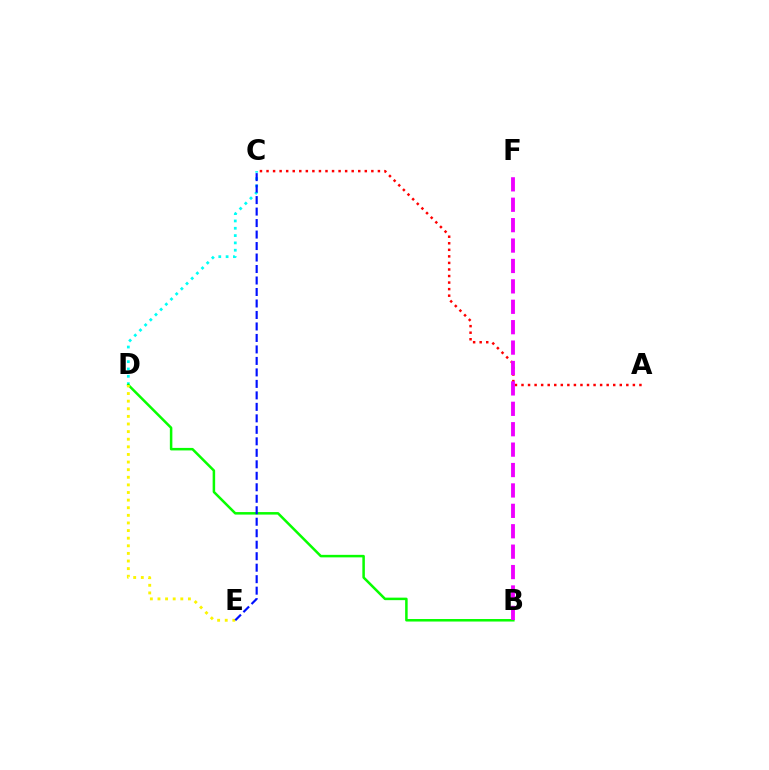{('A', 'C'): [{'color': '#ff0000', 'line_style': 'dotted', 'thickness': 1.78}], ('C', 'D'): [{'color': '#00fff6', 'line_style': 'dotted', 'thickness': 1.99}], ('B', 'D'): [{'color': '#08ff00', 'line_style': 'solid', 'thickness': 1.81}], ('B', 'F'): [{'color': '#ee00ff', 'line_style': 'dashed', 'thickness': 2.77}], ('D', 'E'): [{'color': '#fcf500', 'line_style': 'dotted', 'thickness': 2.07}], ('C', 'E'): [{'color': '#0010ff', 'line_style': 'dashed', 'thickness': 1.56}]}